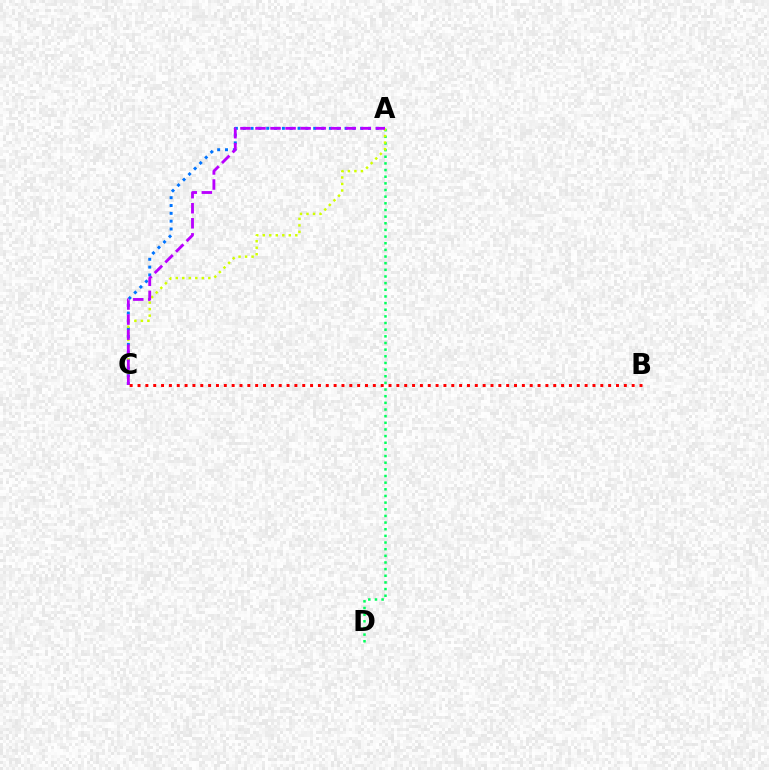{('A', 'C'): [{'color': '#0074ff', 'line_style': 'dotted', 'thickness': 2.13}, {'color': '#d1ff00', 'line_style': 'dotted', 'thickness': 1.77}, {'color': '#b900ff', 'line_style': 'dashed', 'thickness': 2.04}], ('A', 'D'): [{'color': '#00ff5c', 'line_style': 'dotted', 'thickness': 1.81}], ('B', 'C'): [{'color': '#ff0000', 'line_style': 'dotted', 'thickness': 2.13}]}